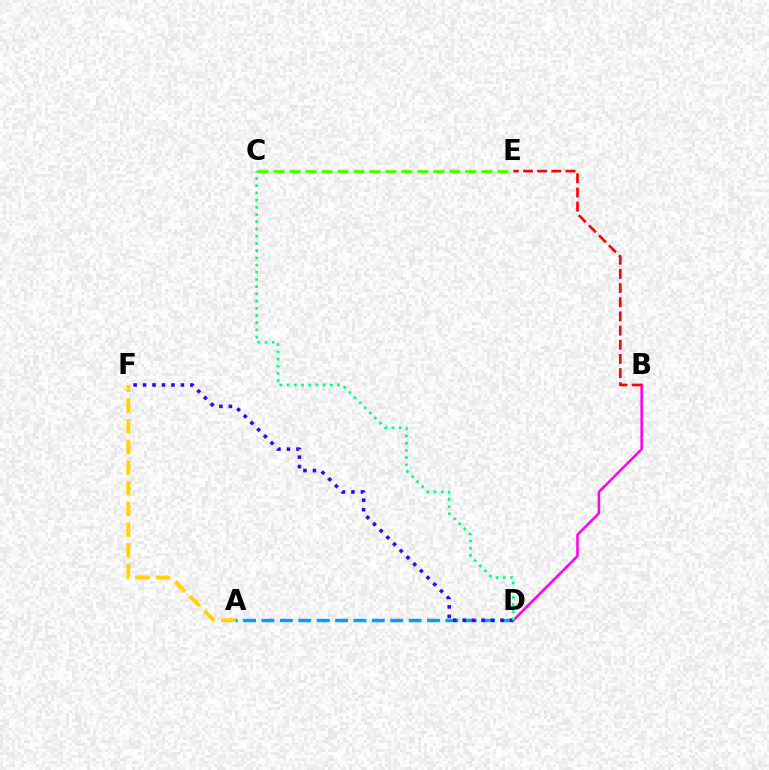{('A', 'D'): [{'color': '#009eff', 'line_style': 'dashed', 'thickness': 2.5}], ('A', 'F'): [{'color': '#ffd500', 'line_style': 'dashed', 'thickness': 2.81}], ('C', 'E'): [{'color': '#4fff00', 'line_style': 'dashed', 'thickness': 2.17}], ('B', 'D'): [{'color': '#ff00ed', 'line_style': 'solid', 'thickness': 1.84}], ('B', 'E'): [{'color': '#ff0000', 'line_style': 'dashed', 'thickness': 1.92}], ('D', 'F'): [{'color': '#3700ff', 'line_style': 'dotted', 'thickness': 2.57}], ('C', 'D'): [{'color': '#00ff86', 'line_style': 'dotted', 'thickness': 1.96}]}